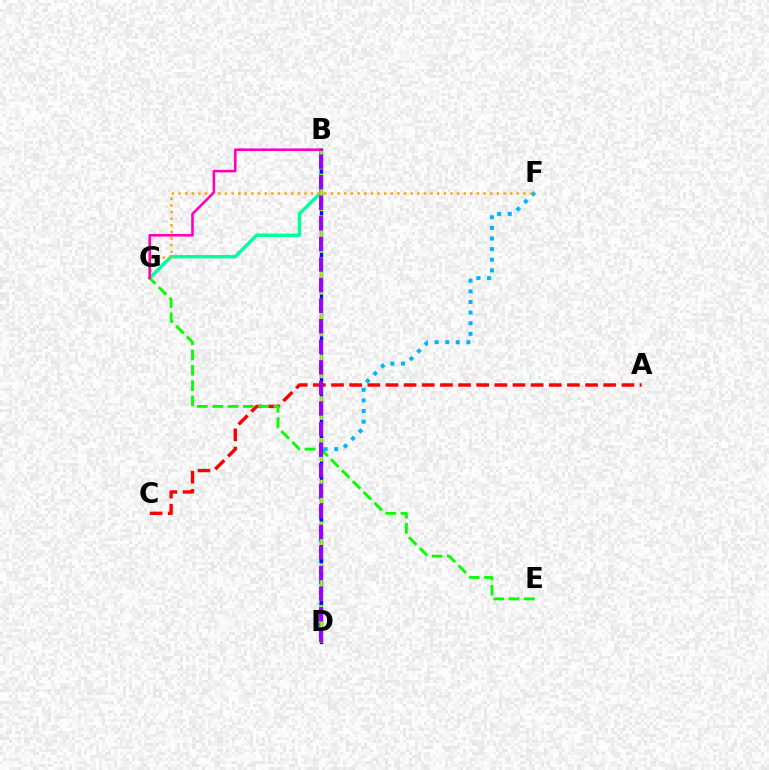{('A', 'C'): [{'color': '#ff0000', 'line_style': 'dashed', 'thickness': 2.47}], ('E', 'G'): [{'color': '#08ff00', 'line_style': 'dashed', 'thickness': 2.08}], ('B', 'G'): [{'color': '#00ff9d', 'line_style': 'solid', 'thickness': 2.47}, {'color': '#ff00bd', 'line_style': 'solid', 'thickness': 1.87}], ('D', 'F'): [{'color': '#00b5ff', 'line_style': 'dotted', 'thickness': 2.88}], ('B', 'D'): [{'color': '#0010ff', 'line_style': 'solid', 'thickness': 2.43}, {'color': '#b3ff00', 'line_style': 'dashed', 'thickness': 1.89}, {'color': '#9b00ff', 'line_style': 'dashed', 'thickness': 2.79}], ('F', 'G'): [{'color': '#ffa500', 'line_style': 'dotted', 'thickness': 1.8}]}